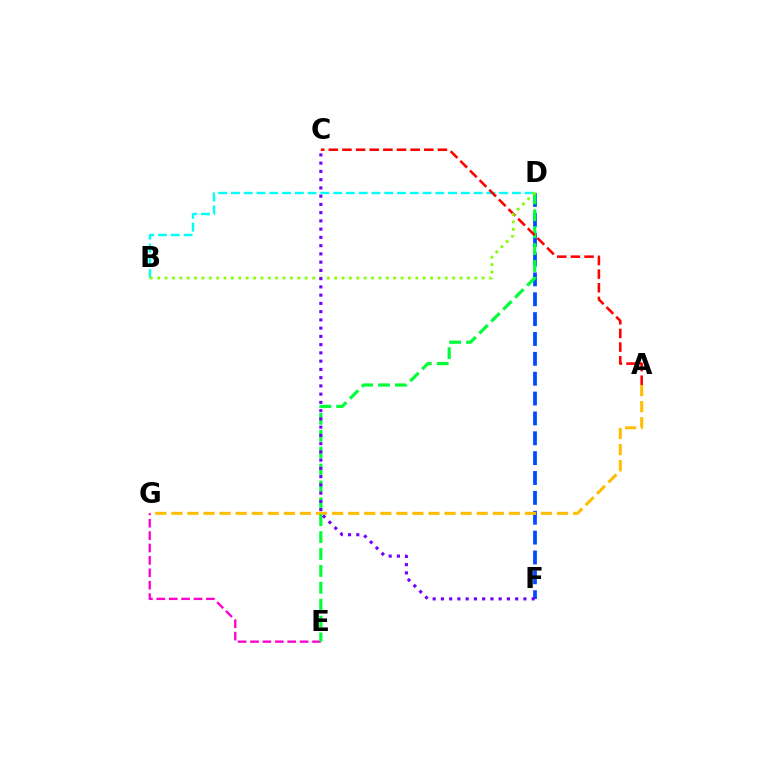{('B', 'D'): [{'color': '#00fff6', 'line_style': 'dashed', 'thickness': 1.73}, {'color': '#84ff00', 'line_style': 'dotted', 'thickness': 2.0}], ('D', 'F'): [{'color': '#004bff', 'line_style': 'dashed', 'thickness': 2.7}], ('A', 'G'): [{'color': '#ffbd00', 'line_style': 'dashed', 'thickness': 2.18}], ('E', 'G'): [{'color': '#ff00cf', 'line_style': 'dashed', 'thickness': 1.68}], ('D', 'E'): [{'color': '#00ff39', 'line_style': 'dashed', 'thickness': 2.3}], ('A', 'C'): [{'color': '#ff0000', 'line_style': 'dashed', 'thickness': 1.85}], ('C', 'F'): [{'color': '#7200ff', 'line_style': 'dotted', 'thickness': 2.24}]}